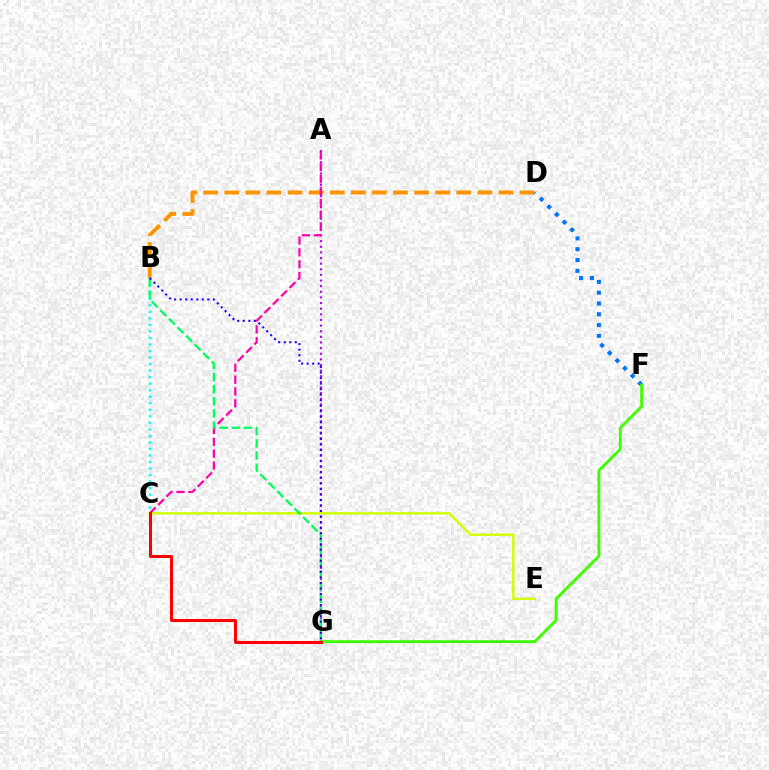{('B', 'D'): [{'color': '#ff9400', 'line_style': 'dashed', 'thickness': 2.87}], ('A', 'G'): [{'color': '#b900ff', 'line_style': 'dotted', 'thickness': 1.53}], ('B', 'C'): [{'color': '#00fff6', 'line_style': 'dotted', 'thickness': 1.77}], ('C', 'E'): [{'color': '#d1ff00', 'line_style': 'solid', 'thickness': 1.75}], ('A', 'C'): [{'color': '#ff00ac', 'line_style': 'dashed', 'thickness': 1.61}], ('D', 'F'): [{'color': '#0074ff', 'line_style': 'dotted', 'thickness': 2.93}], ('F', 'G'): [{'color': '#3dff00', 'line_style': 'solid', 'thickness': 2.08}], ('B', 'G'): [{'color': '#00ff5c', 'line_style': 'dashed', 'thickness': 1.65}, {'color': '#2500ff', 'line_style': 'dotted', 'thickness': 1.5}], ('C', 'G'): [{'color': '#ff0000', 'line_style': 'solid', 'thickness': 2.17}]}